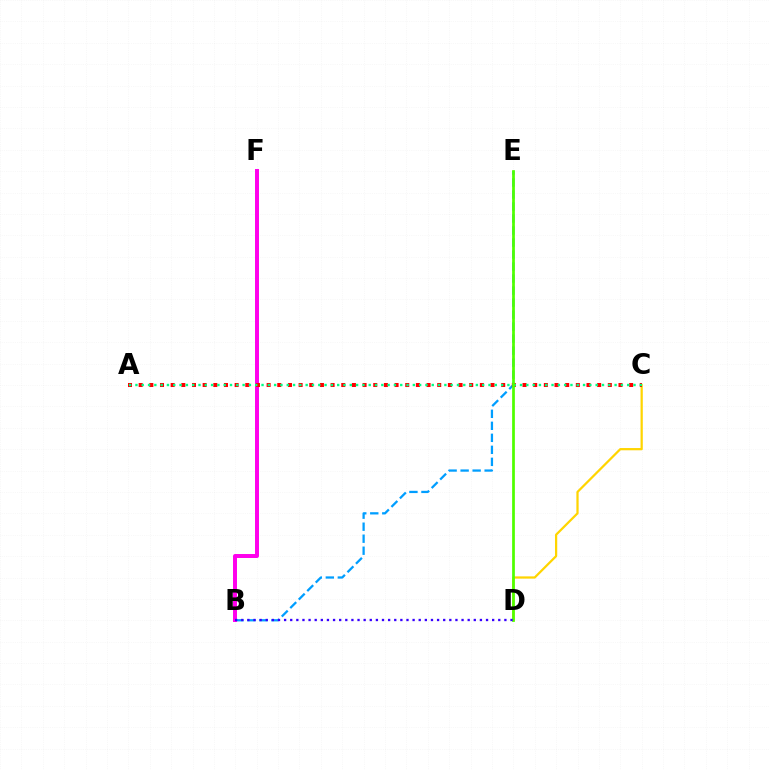{('B', 'E'): [{'color': '#009eff', 'line_style': 'dashed', 'thickness': 1.63}], ('C', 'D'): [{'color': '#ffd500', 'line_style': 'solid', 'thickness': 1.61}], ('B', 'F'): [{'color': '#ff00ed', 'line_style': 'solid', 'thickness': 2.86}], ('A', 'C'): [{'color': '#ff0000', 'line_style': 'dotted', 'thickness': 2.9}, {'color': '#00ff86', 'line_style': 'dotted', 'thickness': 1.71}], ('D', 'E'): [{'color': '#4fff00', 'line_style': 'solid', 'thickness': 1.97}], ('B', 'D'): [{'color': '#3700ff', 'line_style': 'dotted', 'thickness': 1.66}]}